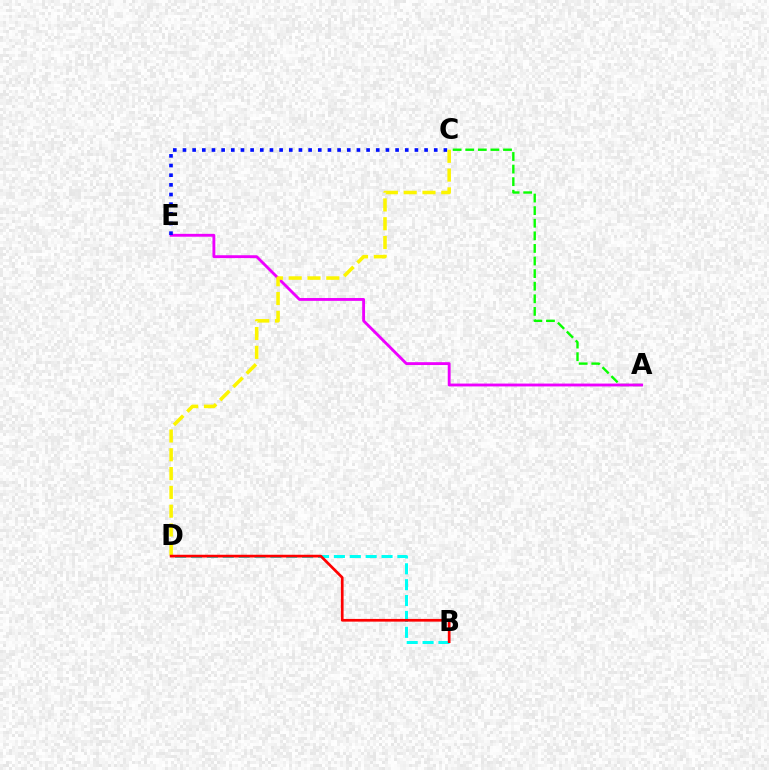{('A', 'C'): [{'color': '#08ff00', 'line_style': 'dashed', 'thickness': 1.71}], ('A', 'E'): [{'color': '#ee00ff', 'line_style': 'solid', 'thickness': 2.06}], ('C', 'E'): [{'color': '#0010ff', 'line_style': 'dotted', 'thickness': 2.63}], ('C', 'D'): [{'color': '#fcf500', 'line_style': 'dashed', 'thickness': 2.55}], ('B', 'D'): [{'color': '#00fff6', 'line_style': 'dashed', 'thickness': 2.16}, {'color': '#ff0000', 'line_style': 'solid', 'thickness': 1.95}]}